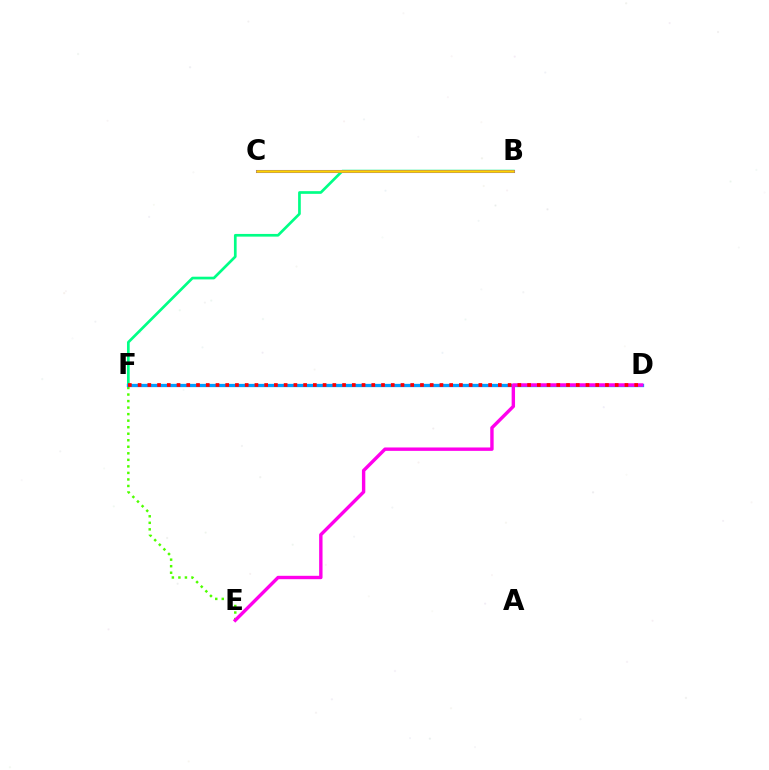{('E', 'F'): [{'color': '#4fff00', 'line_style': 'dotted', 'thickness': 1.77}], ('B', 'F'): [{'color': '#00ff86', 'line_style': 'solid', 'thickness': 1.94}], ('D', 'F'): [{'color': '#009eff', 'line_style': 'solid', 'thickness': 2.36}, {'color': '#ff0000', 'line_style': 'dotted', 'thickness': 2.65}], ('B', 'C'): [{'color': '#3700ff', 'line_style': 'solid', 'thickness': 2.19}, {'color': '#ffd500', 'line_style': 'solid', 'thickness': 1.86}], ('D', 'E'): [{'color': '#ff00ed', 'line_style': 'solid', 'thickness': 2.44}]}